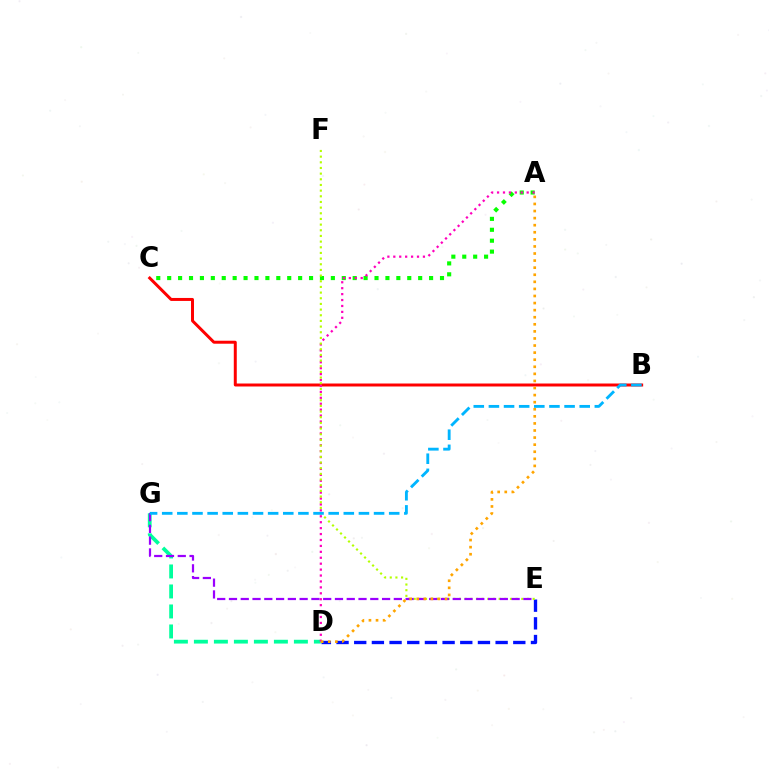{('D', 'E'): [{'color': '#0010ff', 'line_style': 'dashed', 'thickness': 2.4}], ('A', 'C'): [{'color': '#08ff00', 'line_style': 'dotted', 'thickness': 2.96}], ('B', 'C'): [{'color': '#ff0000', 'line_style': 'solid', 'thickness': 2.15}], ('D', 'G'): [{'color': '#00ff9d', 'line_style': 'dashed', 'thickness': 2.72}], ('A', 'D'): [{'color': '#ff00bd', 'line_style': 'dotted', 'thickness': 1.61}, {'color': '#ffa500', 'line_style': 'dotted', 'thickness': 1.92}], ('E', 'F'): [{'color': '#b3ff00', 'line_style': 'dotted', 'thickness': 1.54}], ('E', 'G'): [{'color': '#9b00ff', 'line_style': 'dashed', 'thickness': 1.6}], ('B', 'G'): [{'color': '#00b5ff', 'line_style': 'dashed', 'thickness': 2.06}]}